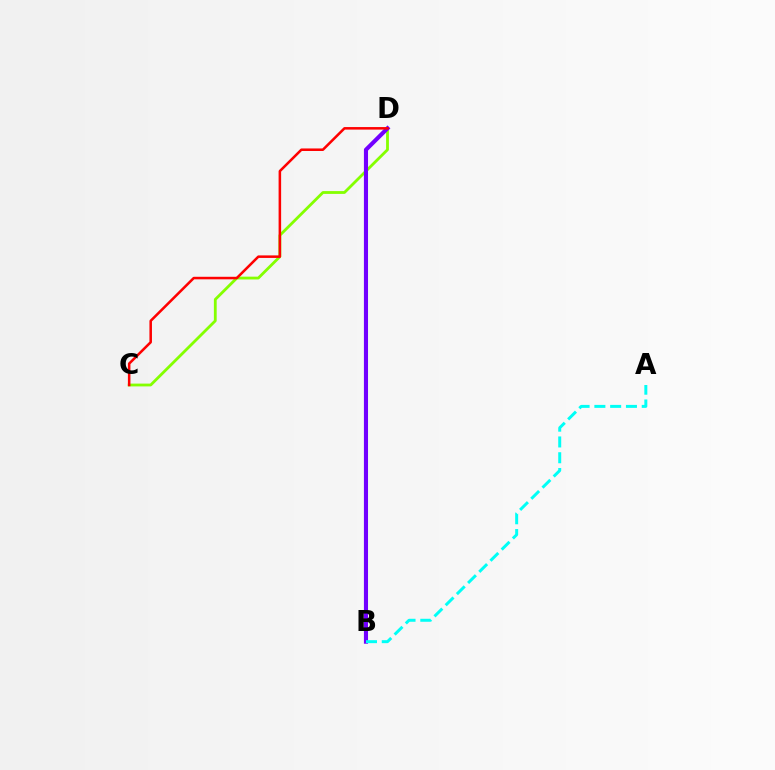{('C', 'D'): [{'color': '#84ff00', 'line_style': 'solid', 'thickness': 2.02}, {'color': '#ff0000', 'line_style': 'solid', 'thickness': 1.82}], ('B', 'D'): [{'color': '#7200ff', 'line_style': 'solid', 'thickness': 2.96}], ('A', 'B'): [{'color': '#00fff6', 'line_style': 'dashed', 'thickness': 2.14}]}